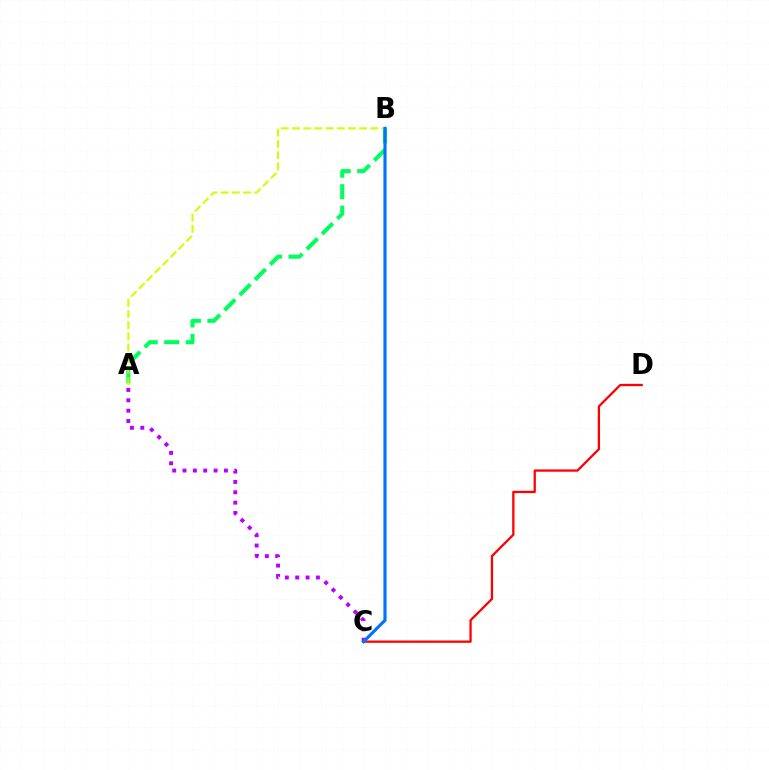{('A', 'B'): [{'color': '#00ff5c', 'line_style': 'dashed', 'thickness': 2.92}, {'color': '#d1ff00', 'line_style': 'dashed', 'thickness': 1.52}], ('A', 'C'): [{'color': '#b900ff', 'line_style': 'dotted', 'thickness': 2.81}], ('C', 'D'): [{'color': '#ff0000', 'line_style': 'solid', 'thickness': 1.64}], ('B', 'C'): [{'color': '#0074ff', 'line_style': 'solid', 'thickness': 2.27}]}